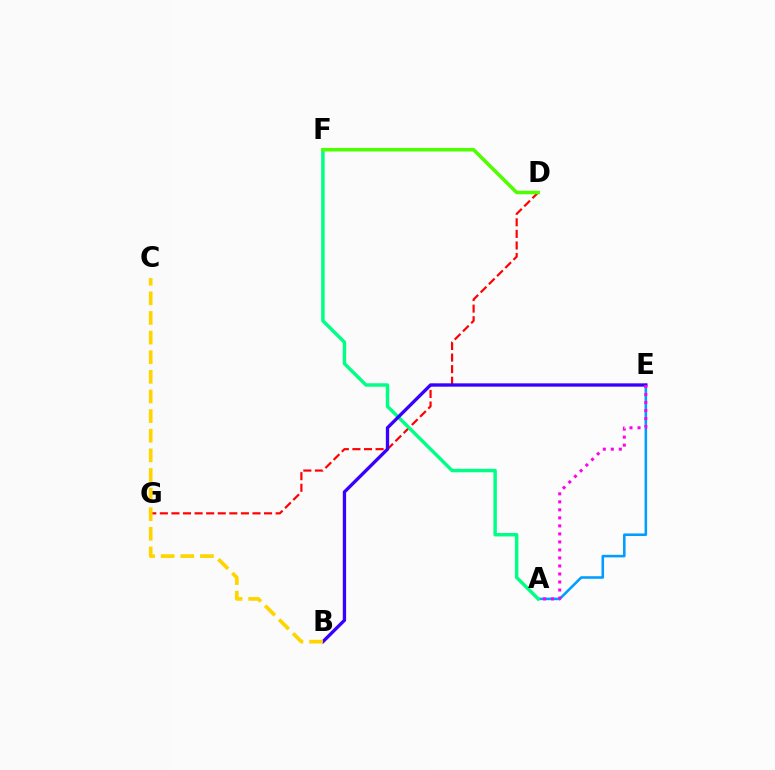{('A', 'E'): [{'color': '#009eff', 'line_style': 'solid', 'thickness': 1.85}, {'color': '#ff00ed', 'line_style': 'dotted', 'thickness': 2.18}], ('D', 'G'): [{'color': '#ff0000', 'line_style': 'dashed', 'thickness': 1.57}], ('A', 'F'): [{'color': '#00ff86', 'line_style': 'solid', 'thickness': 2.48}], ('B', 'E'): [{'color': '#3700ff', 'line_style': 'solid', 'thickness': 2.39}], ('D', 'F'): [{'color': '#4fff00', 'line_style': 'solid', 'thickness': 2.55}], ('B', 'C'): [{'color': '#ffd500', 'line_style': 'dashed', 'thickness': 2.67}]}